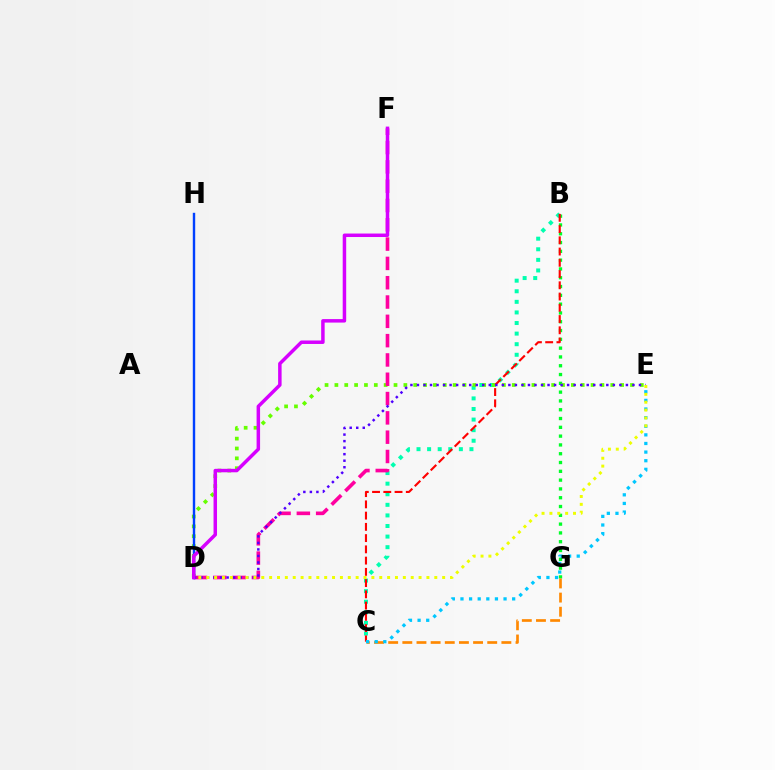{('B', 'G'): [{'color': '#00ff27', 'line_style': 'dotted', 'thickness': 2.39}], ('C', 'G'): [{'color': '#ff8800', 'line_style': 'dashed', 'thickness': 1.92}], ('B', 'C'): [{'color': '#00ffaf', 'line_style': 'dotted', 'thickness': 2.88}, {'color': '#ff0000', 'line_style': 'dashed', 'thickness': 1.53}], ('D', 'E'): [{'color': '#66ff00', 'line_style': 'dotted', 'thickness': 2.68}, {'color': '#4f00ff', 'line_style': 'dotted', 'thickness': 1.77}, {'color': '#eeff00', 'line_style': 'dotted', 'thickness': 2.14}], ('D', 'F'): [{'color': '#ff00a0', 'line_style': 'dashed', 'thickness': 2.62}, {'color': '#d600ff', 'line_style': 'solid', 'thickness': 2.51}], ('C', 'E'): [{'color': '#00c7ff', 'line_style': 'dotted', 'thickness': 2.34}], ('D', 'H'): [{'color': '#003fff', 'line_style': 'solid', 'thickness': 1.73}]}